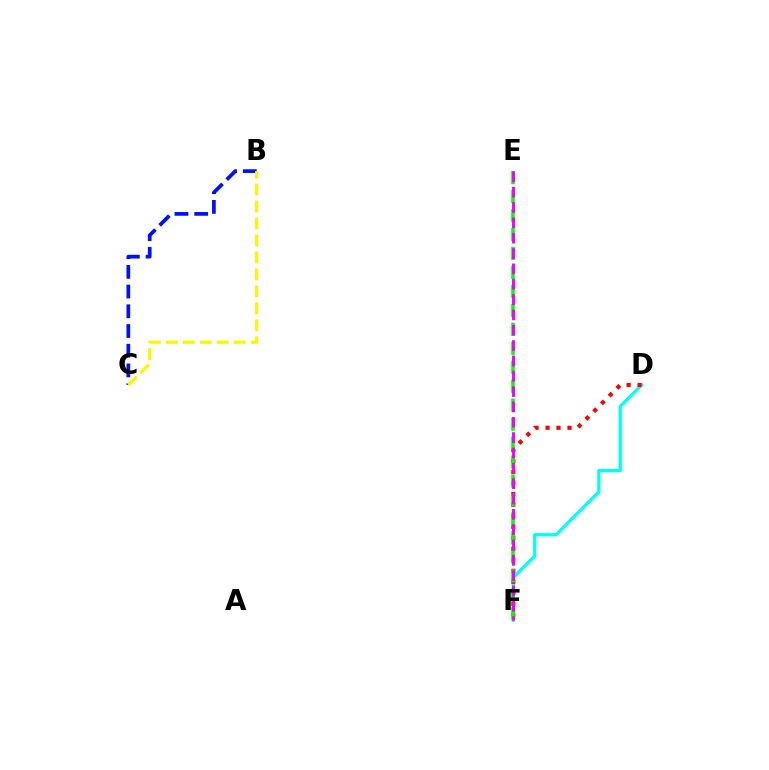{('D', 'F'): [{'color': '#00fff6', 'line_style': 'solid', 'thickness': 2.34}, {'color': '#ff0000', 'line_style': 'dotted', 'thickness': 2.98}], ('B', 'C'): [{'color': '#0010ff', 'line_style': 'dashed', 'thickness': 2.68}, {'color': '#fcf500', 'line_style': 'dashed', 'thickness': 2.3}], ('E', 'F'): [{'color': '#08ff00', 'line_style': 'dashed', 'thickness': 2.58}, {'color': '#ee00ff', 'line_style': 'dashed', 'thickness': 2.08}]}